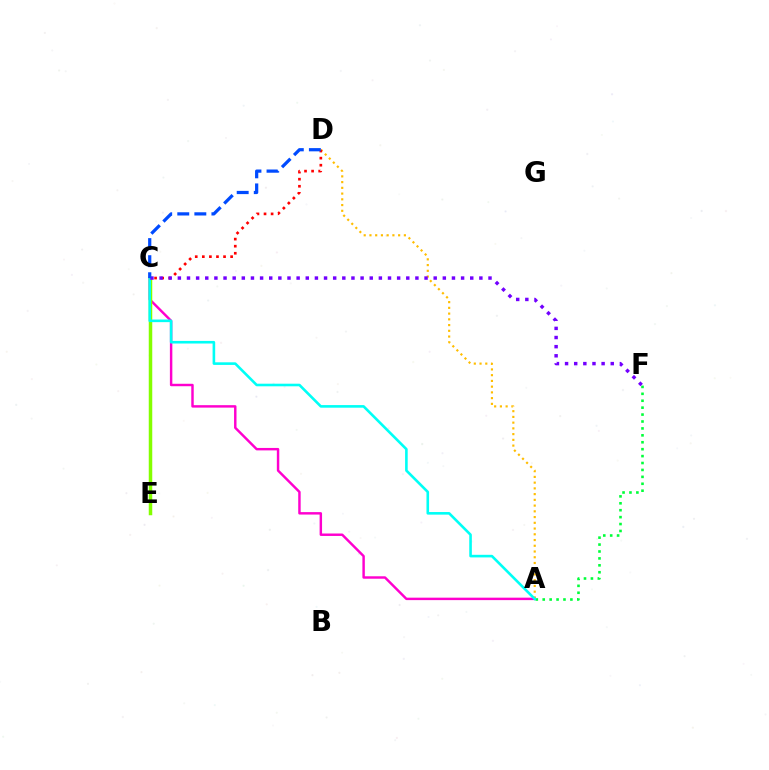{('A', 'D'): [{'color': '#ffbd00', 'line_style': 'dotted', 'thickness': 1.56}], ('A', 'C'): [{'color': '#ff00cf', 'line_style': 'solid', 'thickness': 1.76}, {'color': '#00fff6', 'line_style': 'solid', 'thickness': 1.87}], ('C', 'E'): [{'color': '#84ff00', 'line_style': 'solid', 'thickness': 2.52}], ('A', 'F'): [{'color': '#00ff39', 'line_style': 'dotted', 'thickness': 1.88}], ('C', 'D'): [{'color': '#ff0000', 'line_style': 'dotted', 'thickness': 1.92}, {'color': '#004bff', 'line_style': 'dashed', 'thickness': 2.32}], ('C', 'F'): [{'color': '#7200ff', 'line_style': 'dotted', 'thickness': 2.48}]}